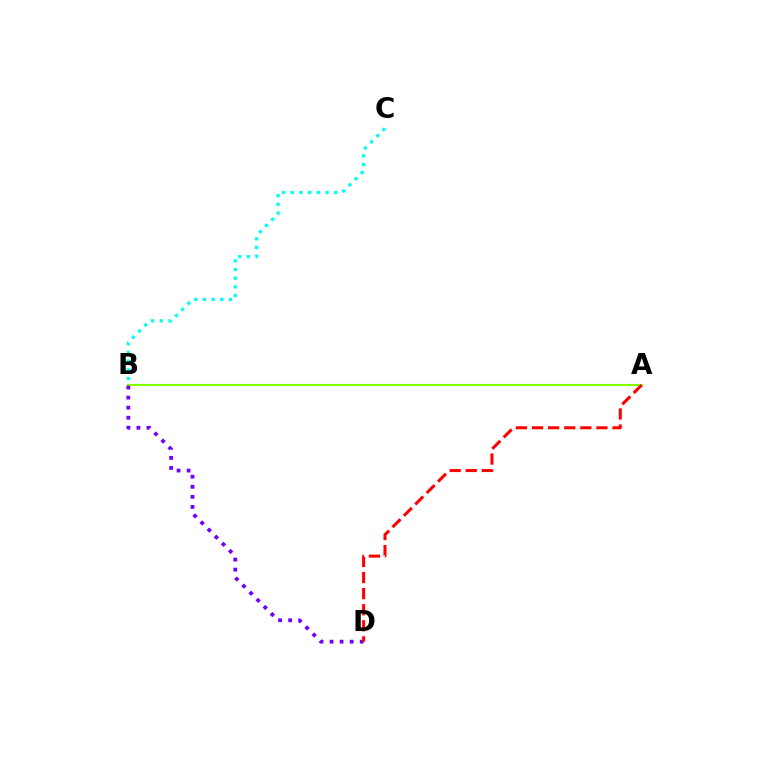{('A', 'B'): [{'color': '#84ff00', 'line_style': 'solid', 'thickness': 1.53}], ('B', 'D'): [{'color': '#7200ff', 'line_style': 'dotted', 'thickness': 2.73}], ('B', 'C'): [{'color': '#00fff6', 'line_style': 'dotted', 'thickness': 2.36}], ('A', 'D'): [{'color': '#ff0000', 'line_style': 'dashed', 'thickness': 2.19}]}